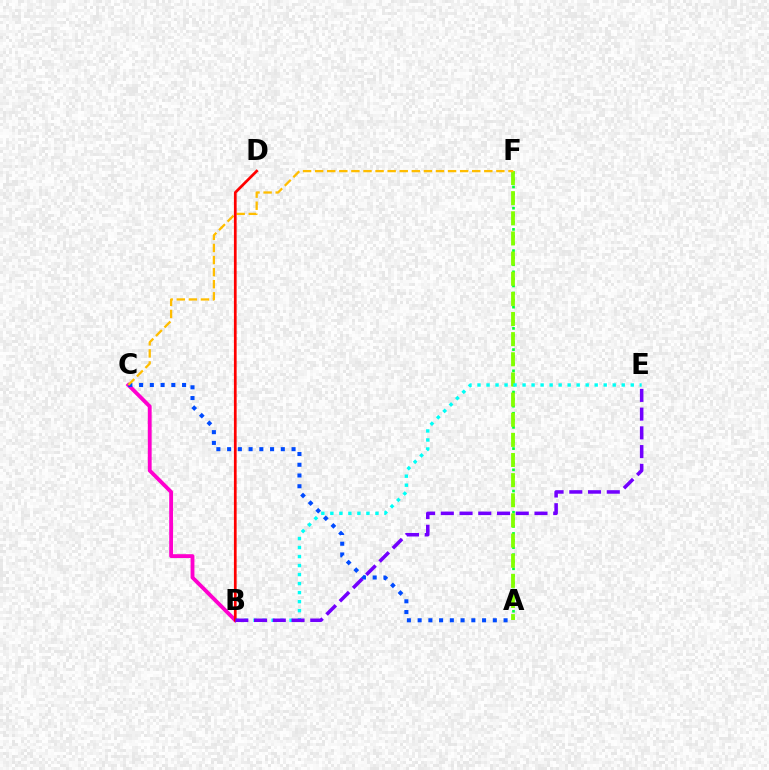{('A', 'F'): [{'color': '#00ff39', 'line_style': 'dotted', 'thickness': 1.92}, {'color': '#84ff00', 'line_style': 'dashed', 'thickness': 2.74}], ('B', 'C'): [{'color': '#ff00cf', 'line_style': 'solid', 'thickness': 2.77}], ('A', 'C'): [{'color': '#004bff', 'line_style': 'dotted', 'thickness': 2.92}], ('C', 'F'): [{'color': '#ffbd00', 'line_style': 'dashed', 'thickness': 1.64}], ('B', 'E'): [{'color': '#00fff6', 'line_style': 'dotted', 'thickness': 2.45}, {'color': '#7200ff', 'line_style': 'dashed', 'thickness': 2.55}], ('B', 'D'): [{'color': '#ff0000', 'line_style': 'solid', 'thickness': 1.95}]}